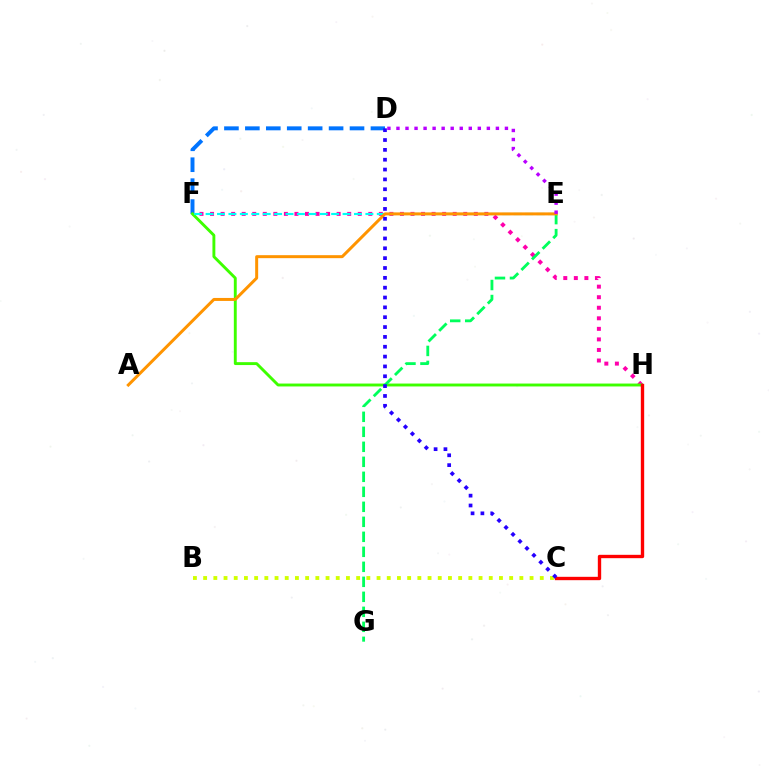{('D', 'F'): [{'color': '#0074ff', 'line_style': 'dashed', 'thickness': 2.84}], ('F', 'H'): [{'color': '#ff00ac', 'line_style': 'dotted', 'thickness': 2.87}, {'color': '#3dff00', 'line_style': 'solid', 'thickness': 2.08}], ('B', 'C'): [{'color': '#d1ff00', 'line_style': 'dotted', 'thickness': 2.77}], ('E', 'G'): [{'color': '#00ff5c', 'line_style': 'dashed', 'thickness': 2.04}], ('E', 'F'): [{'color': '#00fff6', 'line_style': 'dashed', 'thickness': 1.55}], ('A', 'E'): [{'color': '#ff9400', 'line_style': 'solid', 'thickness': 2.15}], ('C', 'H'): [{'color': '#ff0000', 'line_style': 'solid', 'thickness': 2.42}], ('C', 'D'): [{'color': '#2500ff', 'line_style': 'dotted', 'thickness': 2.67}], ('D', 'E'): [{'color': '#b900ff', 'line_style': 'dotted', 'thickness': 2.46}]}